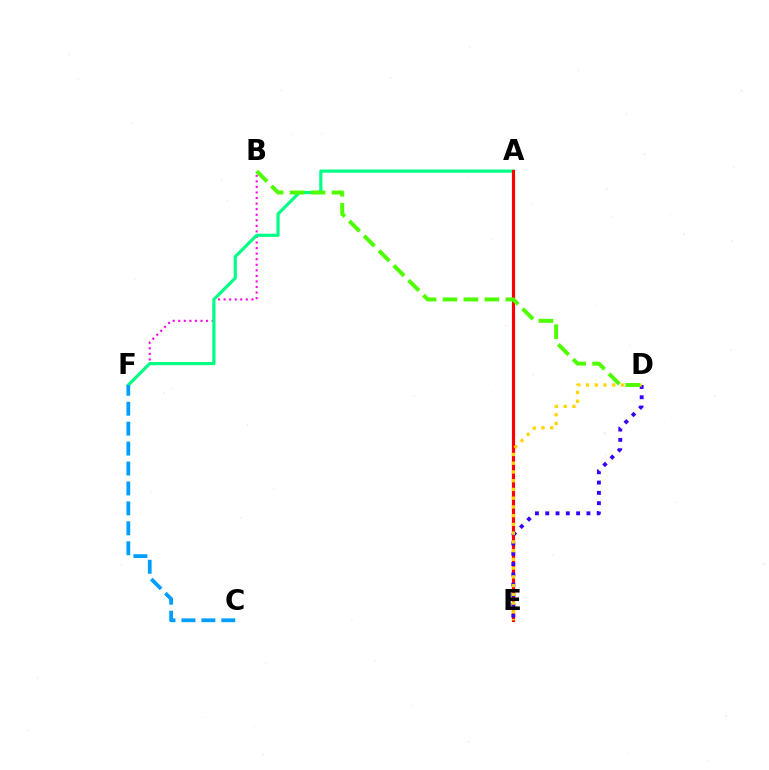{('B', 'F'): [{'color': '#ff00ed', 'line_style': 'dotted', 'thickness': 1.51}], ('A', 'F'): [{'color': '#00ff86', 'line_style': 'solid', 'thickness': 2.29}], ('A', 'E'): [{'color': '#ff0000', 'line_style': 'solid', 'thickness': 2.27}], ('D', 'E'): [{'color': '#3700ff', 'line_style': 'dotted', 'thickness': 2.8}, {'color': '#ffd500', 'line_style': 'dotted', 'thickness': 2.38}], ('C', 'F'): [{'color': '#009eff', 'line_style': 'dashed', 'thickness': 2.71}], ('B', 'D'): [{'color': '#4fff00', 'line_style': 'dashed', 'thickness': 2.85}]}